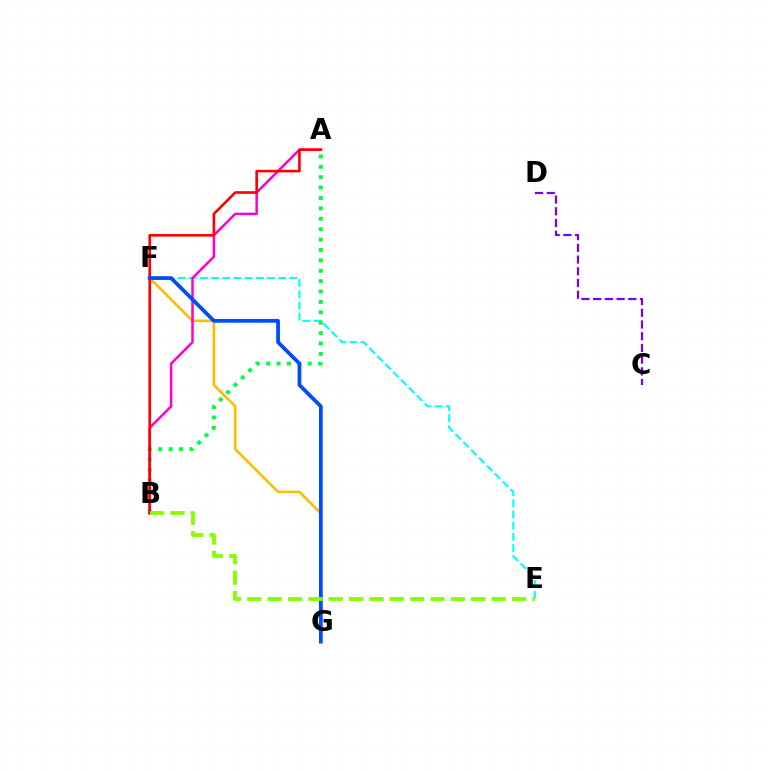{('C', 'D'): [{'color': '#7200ff', 'line_style': 'dashed', 'thickness': 1.59}], ('E', 'F'): [{'color': '#00fff6', 'line_style': 'dashed', 'thickness': 1.52}], ('F', 'G'): [{'color': '#ffbd00', 'line_style': 'solid', 'thickness': 1.88}, {'color': '#004bff', 'line_style': 'solid', 'thickness': 2.7}], ('A', 'B'): [{'color': '#00ff39', 'line_style': 'dotted', 'thickness': 2.82}, {'color': '#ff00cf', 'line_style': 'solid', 'thickness': 1.8}, {'color': '#ff0000', 'line_style': 'solid', 'thickness': 1.88}], ('B', 'E'): [{'color': '#84ff00', 'line_style': 'dashed', 'thickness': 2.77}]}